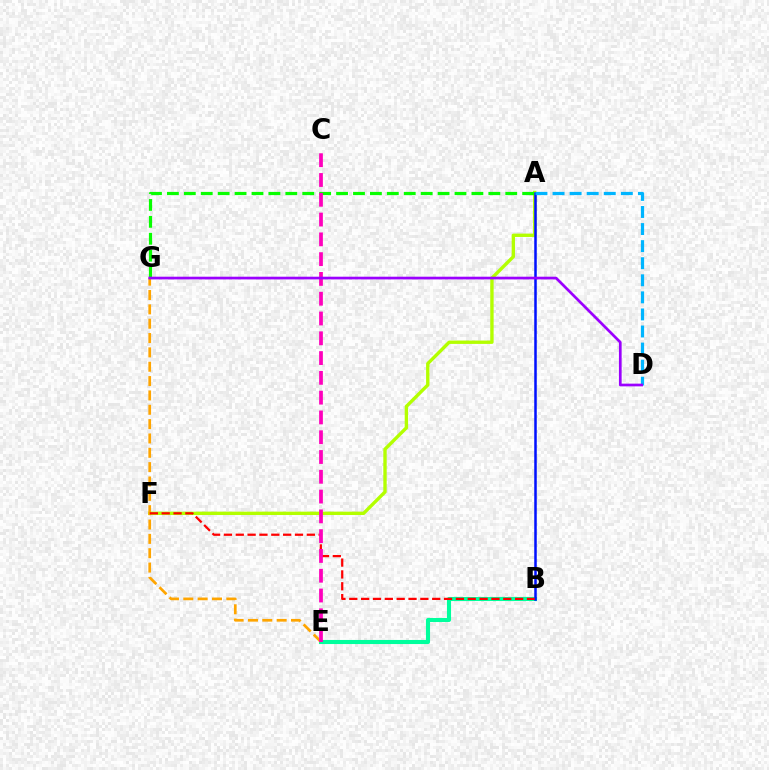{('A', 'F'): [{'color': '#b3ff00', 'line_style': 'solid', 'thickness': 2.43}], ('B', 'E'): [{'color': '#00ff9d', 'line_style': 'solid', 'thickness': 2.94}], ('A', 'B'): [{'color': '#0010ff', 'line_style': 'solid', 'thickness': 1.81}], ('A', 'G'): [{'color': '#08ff00', 'line_style': 'dashed', 'thickness': 2.3}], ('E', 'G'): [{'color': '#ffa500', 'line_style': 'dashed', 'thickness': 1.95}], ('B', 'F'): [{'color': '#ff0000', 'line_style': 'dashed', 'thickness': 1.61}], ('A', 'D'): [{'color': '#00b5ff', 'line_style': 'dashed', 'thickness': 2.32}], ('C', 'E'): [{'color': '#ff00bd', 'line_style': 'dashed', 'thickness': 2.69}], ('D', 'G'): [{'color': '#9b00ff', 'line_style': 'solid', 'thickness': 1.95}]}